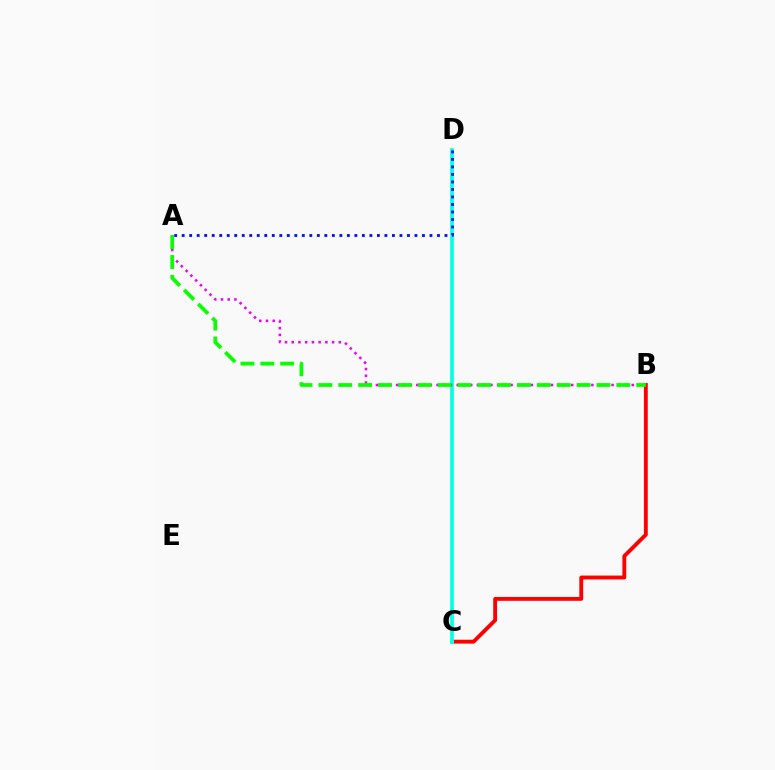{('B', 'C'): [{'color': '#ff0000', 'line_style': 'solid', 'thickness': 2.78}], ('C', 'D'): [{'color': '#fcf500', 'line_style': 'solid', 'thickness': 2.55}, {'color': '#00fff6', 'line_style': 'solid', 'thickness': 2.61}], ('A', 'B'): [{'color': '#ee00ff', 'line_style': 'dotted', 'thickness': 1.83}, {'color': '#08ff00', 'line_style': 'dashed', 'thickness': 2.7}], ('A', 'D'): [{'color': '#0010ff', 'line_style': 'dotted', 'thickness': 2.04}]}